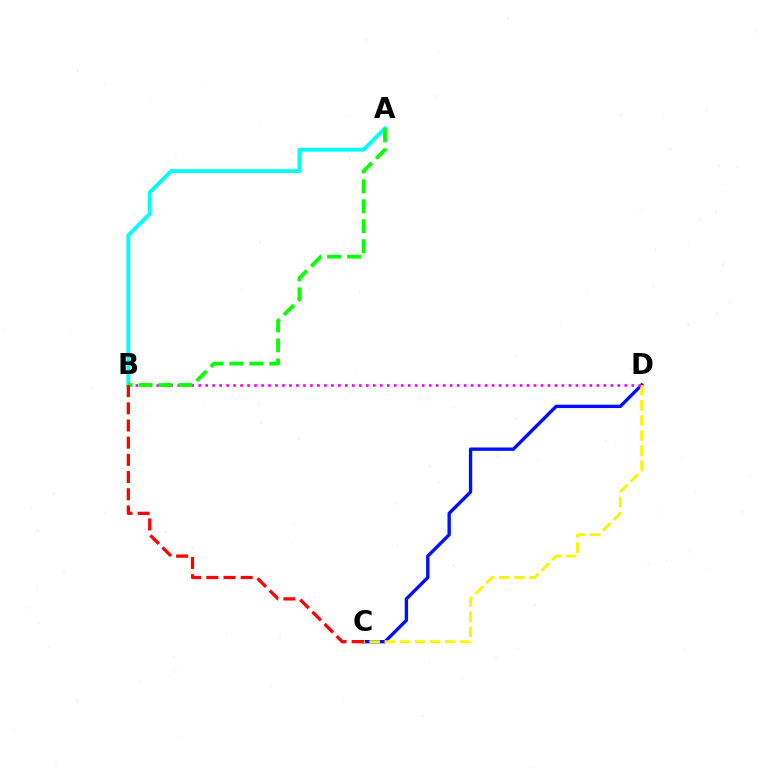{('C', 'D'): [{'color': '#0010ff', 'line_style': 'solid', 'thickness': 2.42}, {'color': '#fcf500', 'line_style': 'dashed', 'thickness': 2.05}], ('B', 'D'): [{'color': '#ee00ff', 'line_style': 'dotted', 'thickness': 1.9}], ('A', 'B'): [{'color': '#00fff6', 'line_style': 'solid', 'thickness': 2.77}, {'color': '#08ff00', 'line_style': 'dashed', 'thickness': 2.71}], ('B', 'C'): [{'color': '#ff0000', 'line_style': 'dashed', 'thickness': 2.34}]}